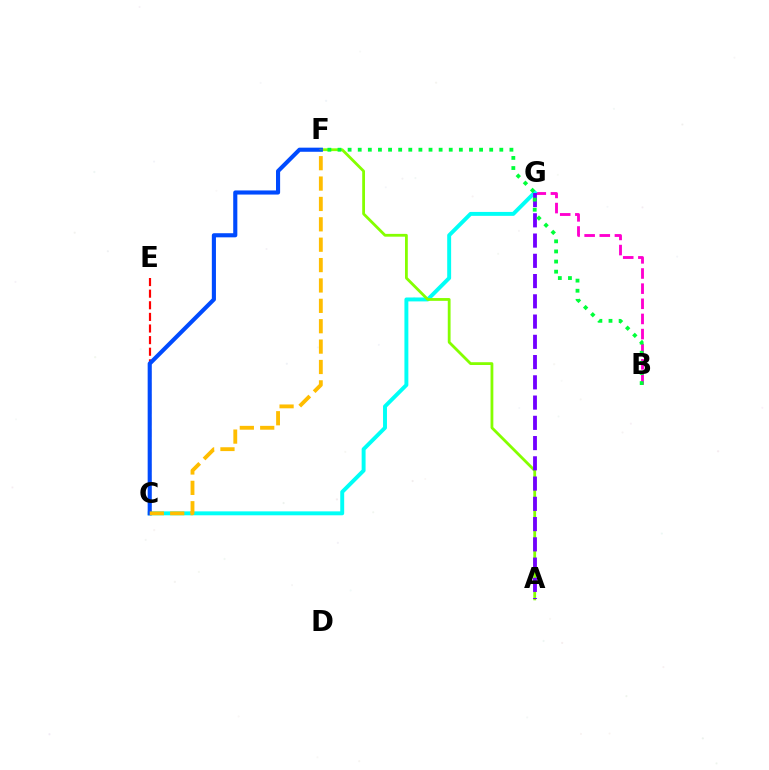{('B', 'G'): [{'color': '#ff00cf', 'line_style': 'dashed', 'thickness': 2.06}], ('C', 'E'): [{'color': '#ff0000', 'line_style': 'dashed', 'thickness': 1.58}], ('C', 'G'): [{'color': '#00fff6', 'line_style': 'solid', 'thickness': 2.82}], ('A', 'F'): [{'color': '#84ff00', 'line_style': 'solid', 'thickness': 2.01}], ('C', 'F'): [{'color': '#004bff', 'line_style': 'solid', 'thickness': 2.96}, {'color': '#ffbd00', 'line_style': 'dashed', 'thickness': 2.77}], ('A', 'G'): [{'color': '#7200ff', 'line_style': 'dashed', 'thickness': 2.75}], ('B', 'F'): [{'color': '#00ff39', 'line_style': 'dotted', 'thickness': 2.75}]}